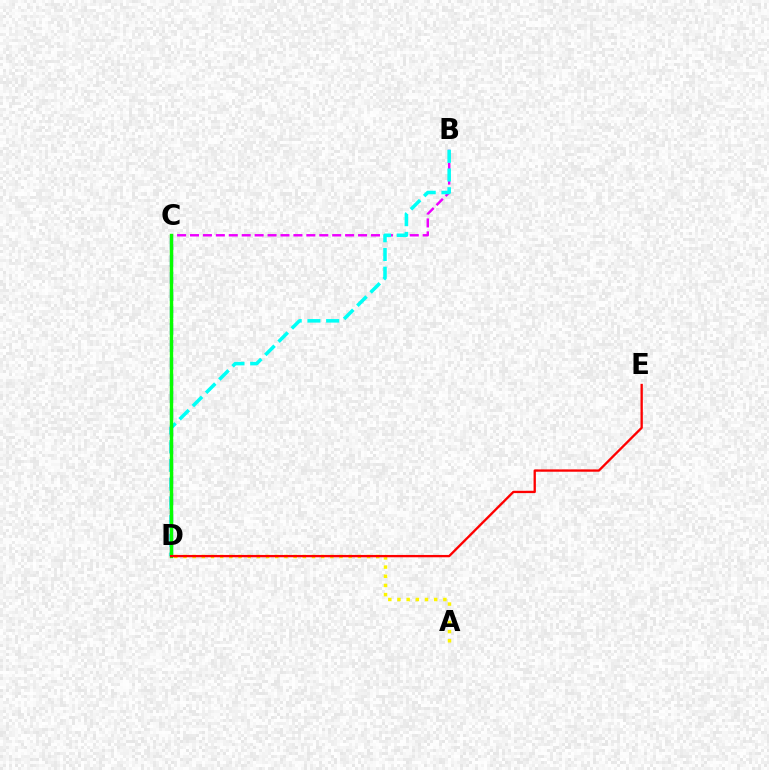{('B', 'C'): [{'color': '#ee00ff', 'line_style': 'dashed', 'thickness': 1.76}], ('B', 'D'): [{'color': '#00fff6', 'line_style': 'dashed', 'thickness': 2.54}], ('A', 'D'): [{'color': '#fcf500', 'line_style': 'dotted', 'thickness': 2.49}], ('C', 'D'): [{'color': '#0010ff', 'line_style': 'dashed', 'thickness': 2.31}, {'color': '#08ff00', 'line_style': 'solid', 'thickness': 2.45}], ('D', 'E'): [{'color': '#ff0000', 'line_style': 'solid', 'thickness': 1.67}]}